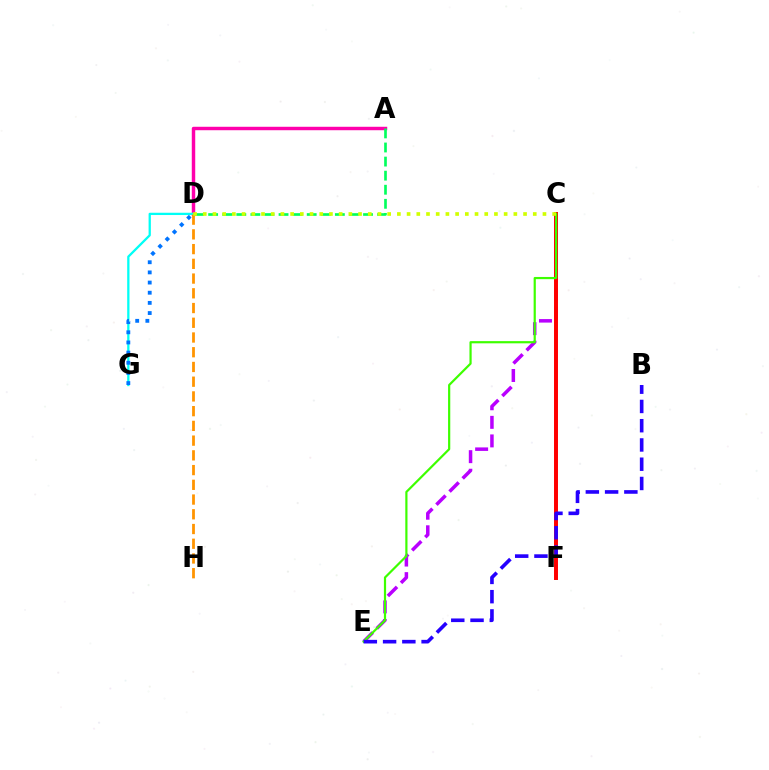{('A', 'D'): [{'color': '#ff00ac', 'line_style': 'solid', 'thickness': 2.48}, {'color': '#00ff5c', 'line_style': 'dashed', 'thickness': 1.91}], ('D', 'G'): [{'color': '#00fff6', 'line_style': 'solid', 'thickness': 1.64}, {'color': '#0074ff', 'line_style': 'dotted', 'thickness': 2.76}], ('D', 'H'): [{'color': '#ff9400', 'line_style': 'dashed', 'thickness': 2.0}], ('C', 'E'): [{'color': '#b900ff', 'line_style': 'dashed', 'thickness': 2.52}, {'color': '#3dff00', 'line_style': 'solid', 'thickness': 1.58}], ('C', 'F'): [{'color': '#ff0000', 'line_style': 'solid', 'thickness': 2.85}], ('C', 'D'): [{'color': '#d1ff00', 'line_style': 'dotted', 'thickness': 2.64}], ('B', 'E'): [{'color': '#2500ff', 'line_style': 'dashed', 'thickness': 2.62}]}